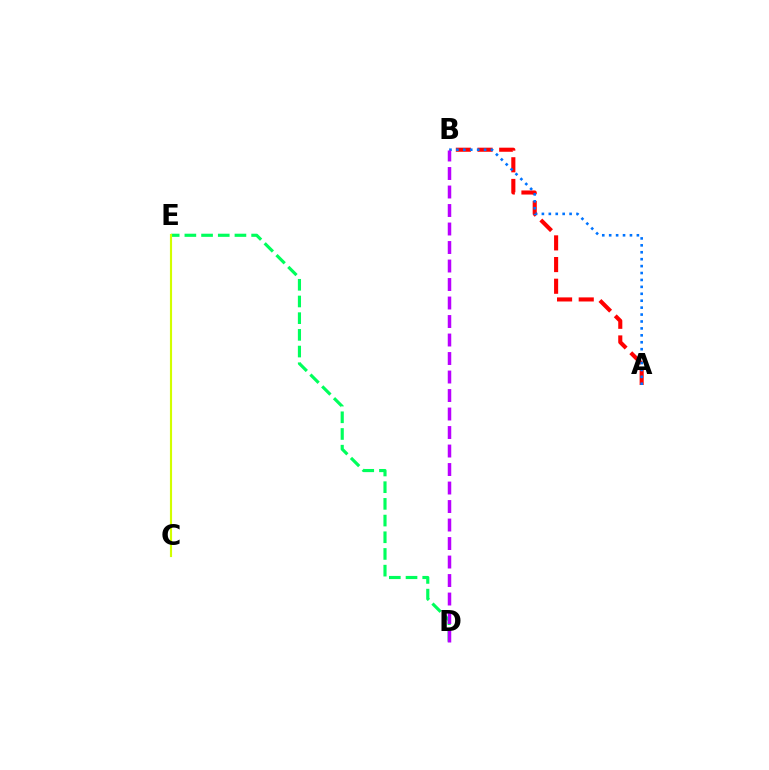{('A', 'B'): [{'color': '#ff0000', 'line_style': 'dashed', 'thickness': 2.94}, {'color': '#0074ff', 'line_style': 'dotted', 'thickness': 1.88}], ('D', 'E'): [{'color': '#00ff5c', 'line_style': 'dashed', 'thickness': 2.27}], ('C', 'E'): [{'color': '#d1ff00', 'line_style': 'solid', 'thickness': 1.54}], ('B', 'D'): [{'color': '#b900ff', 'line_style': 'dashed', 'thickness': 2.51}]}